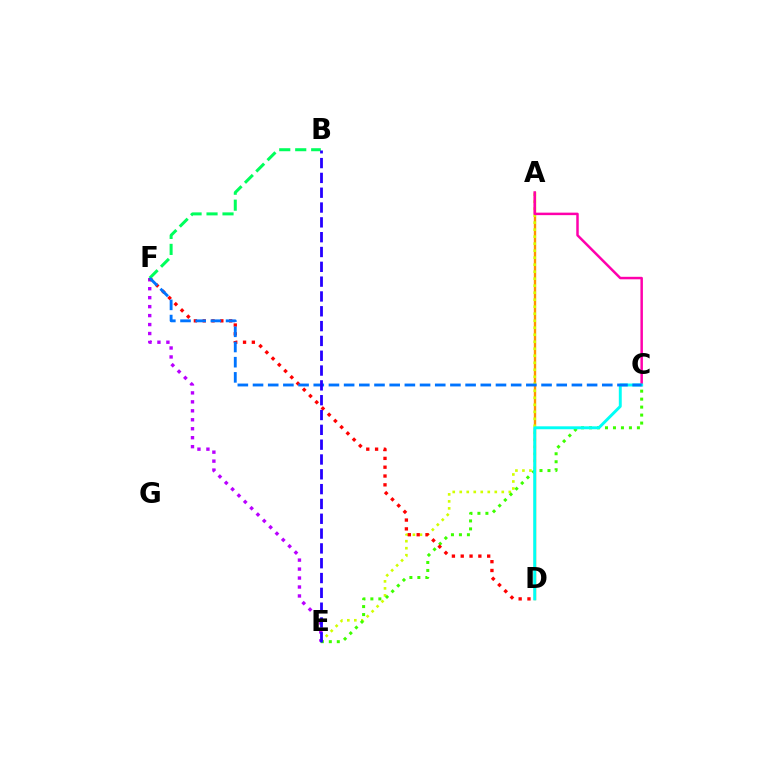{('A', 'D'): [{'color': '#ff9400', 'line_style': 'solid', 'thickness': 1.71}], ('A', 'E'): [{'color': '#d1ff00', 'line_style': 'dotted', 'thickness': 1.9}], ('C', 'E'): [{'color': '#3dff00', 'line_style': 'dotted', 'thickness': 2.17}], ('A', 'C'): [{'color': '#ff00ac', 'line_style': 'solid', 'thickness': 1.79}], ('C', 'D'): [{'color': '#00fff6', 'line_style': 'solid', 'thickness': 2.11}], ('E', 'F'): [{'color': '#b900ff', 'line_style': 'dotted', 'thickness': 2.43}], ('D', 'F'): [{'color': '#ff0000', 'line_style': 'dotted', 'thickness': 2.4}], ('B', 'F'): [{'color': '#00ff5c', 'line_style': 'dashed', 'thickness': 2.17}], ('C', 'F'): [{'color': '#0074ff', 'line_style': 'dashed', 'thickness': 2.06}], ('B', 'E'): [{'color': '#2500ff', 'line_style': 'dashed', 'thickness': 2.01}]}